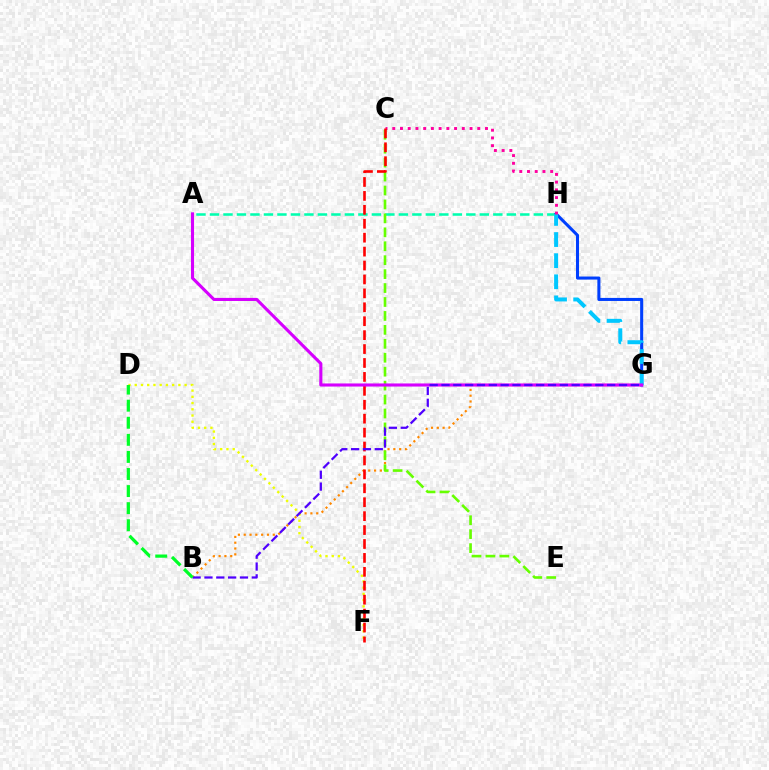{('A', 'H'): [{'color': '#00ffaf', 'line_style': 'dashed', 'thickness': 1.83}], ('B', 'G'): [{'color': '#ff8800', 'line_style': 'dotted', 'thickness': 1.58}, {'color': '#4f00ff', 'line_style': 'dashed', 'thickness': 1.61}], ('C', 'E'): [{'color': '#66ff00', 'line_style': 'dashed', 'thickness': 1.89}], ('G', 'H'): [{'color': '#003fff', 'line_style': 'solid', 'thickness': 2.2}, {'color': '#00c7ff', 'line_style': 'dashed', 'thickness': 2.87}], ('C', 'H'): [{'color': '#ff00a0', 'line_style': 'dotted', 'thickness': 2.1}], ('D', 'F'): [{'color': '#eeff00', 'line_style': 'dotted', 'thickness': 1.69}], ('C', 'F'): [{'color': '#ff0000', 'line_style': 'dashed', 'thickness': 1.89}], ('A', 'G'): [{'color': '#d600ff', 'line_style': 'solid', 'thickness': 2.23}], ('B', 'D'): [{'color': '#00ff27', 'line_style': 'dashed', 'thickness': 2.32}]}